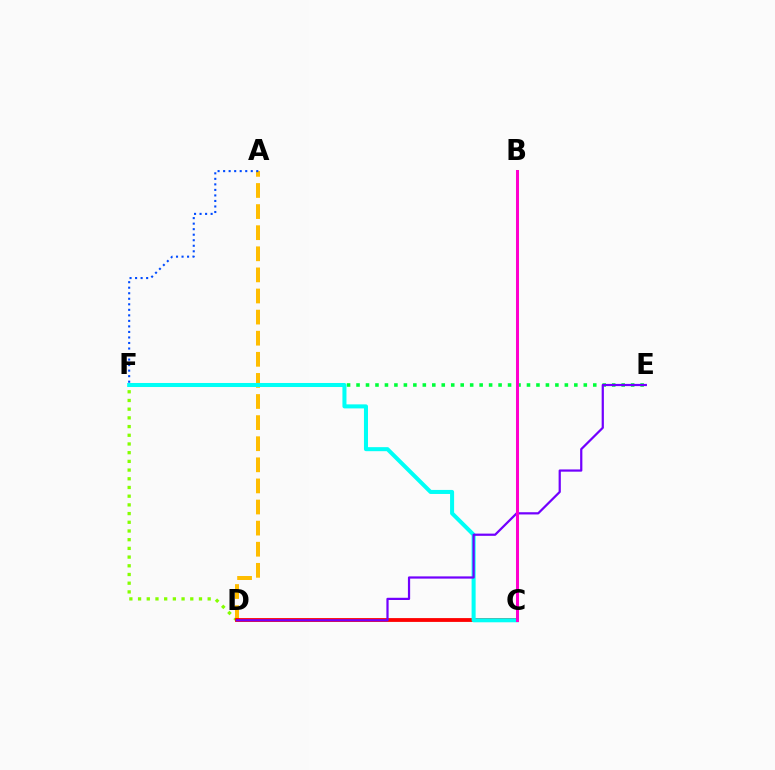{('E', 'F'): [{'color': '#00ff39', 'line_style': 'dotted', 'thickness': 2.57}], ('D', 'F'): [{'color': '#84ff00', 'line_style': 'dotted', 'thickness': 2.36}], ('A', 'D'): [{'color': '#ffbd00', 'line_style': 'dashed', 'thickness': 2.87}], ('C', 'D'): [{'color': '#ff0000', 'line_style': 'solid', 'thickness': 2.74}], ('C', 'F'): [{'color': '#00fff6', 'line_style': 'solid', 'thickness': 2.9}], ('D', 'E'): [{'color': '#7200ff', 'line_style': 'solid', 'thickness': 1.6}], ('B', 'C'): [{'color': '#ff00cf', 'line_style': 'solid', 'thickness': 2.17}], ('A', 'F'): [{'color': '#004bff', 'line_style': 'dotted', 'thickness': 1.5}]}